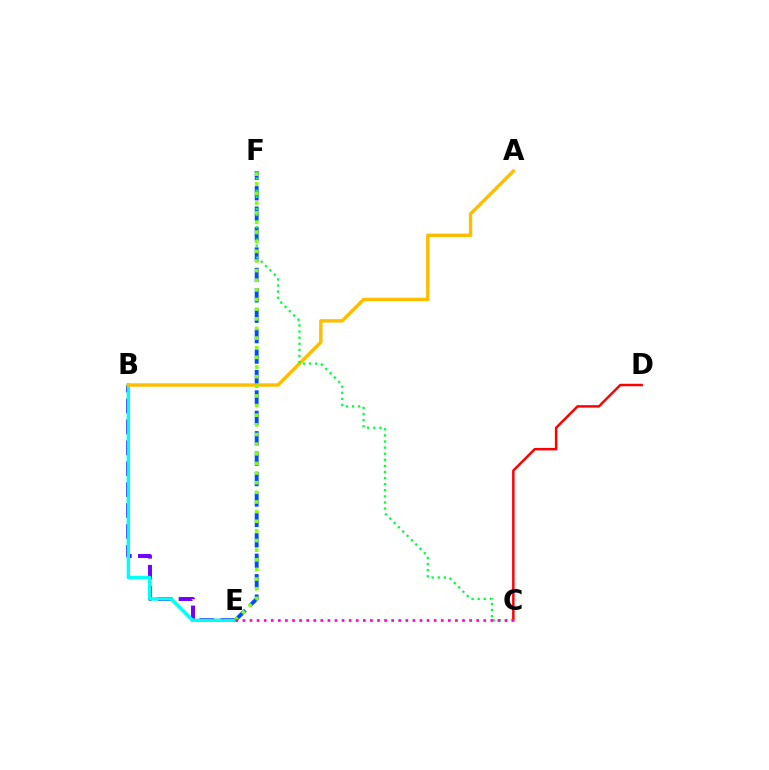{('B', 'E'): [{'color': '#7200ff', 'line_style': 'dashed', 'thickness': 2.84}, {'color': '#00fff6', 'line_style': 'solid', 'thickness': 2.45}], ('C', 'D'): [{'color': '#ff0000', 'line_style': 'solid', 'thickness': 1.78}], ('E', 'F'): [{'color': '#004bff', 'line_style': 'dashed', 'thickness': 2.77}, {'color': '#84ff00', 'line_style': 'dotted', 'thickness': 2.62}], ('A', 'B'): [{'color': '#ffbd00', 'line_style': 'solid', 'thickness': 2.45}], ('C', 'F'): [{'color': '#00ff39', 'line_style': 'dotted', 'thickness': 1.66}], ('C', 'E'): [{'color': '#ff00cf', 'line_style': 'dotted', 'thickness': 1.92}]}